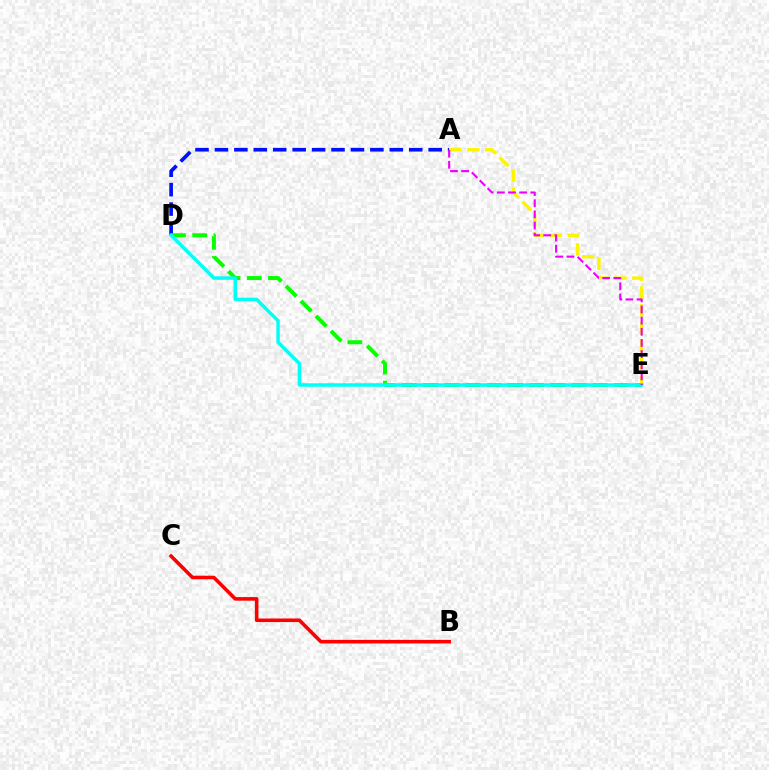{('A', 'D'): [{'color': '#0010ff', 'line_style': 'dashed', 'thickness': 2.64}], ('D', 'E'): [{'color': '#08ff00', 'line_style': 'dashed', 'thickness': 2.88}, {'color': '#00fff6', 'line_style': 'solid', 'thickness': 2.5}], ('A', 'E'): [{'color': '#fcf500', 'line_style': 'dashed', 'thickness': 2.43}, {'color': '#ee00ff', 'line_style': 'dashed', 'thickness': 1.51}], ('B', 'C'): [{'color': '#ff0000', 'line_style': 'solid', 'thickness': 2.57}]}